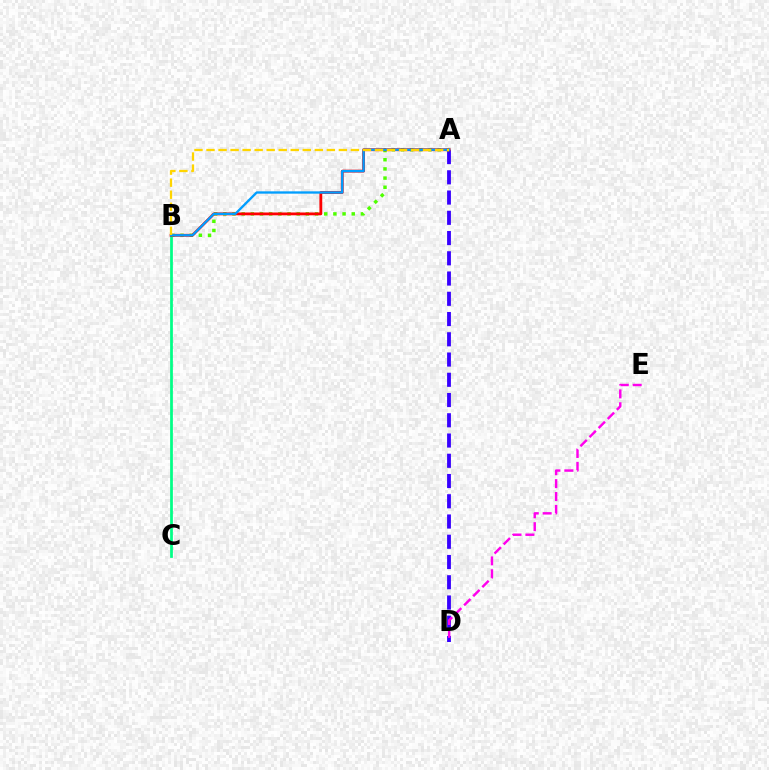{('A', 'D'): [{'color': '#3700ff', 'line_style': 'dashed', 'thickness': 2.75}], ('D', 'E'): [{'color': '#ff00ed', 'line_style': 'dashed', 'thickness': 1.75}], ('B', 'C'): [{'color': '#00ff86', 'line_style': 'solid', 'thickness': 1.97}], ('A', 'B'): [{'color': '#4fff00', 'line_style': 'dotted', 'thickness': 2.49}, {'color': '#ff0000', 'line_style': 'solid', 'thickness': 2.03}, {'color': '#009eff', 'line_style': 'solid', 'thickness': 1.67}, {'color': '#ffd500', 'line_style': 'dashed', 'thickness': 1.63}]}